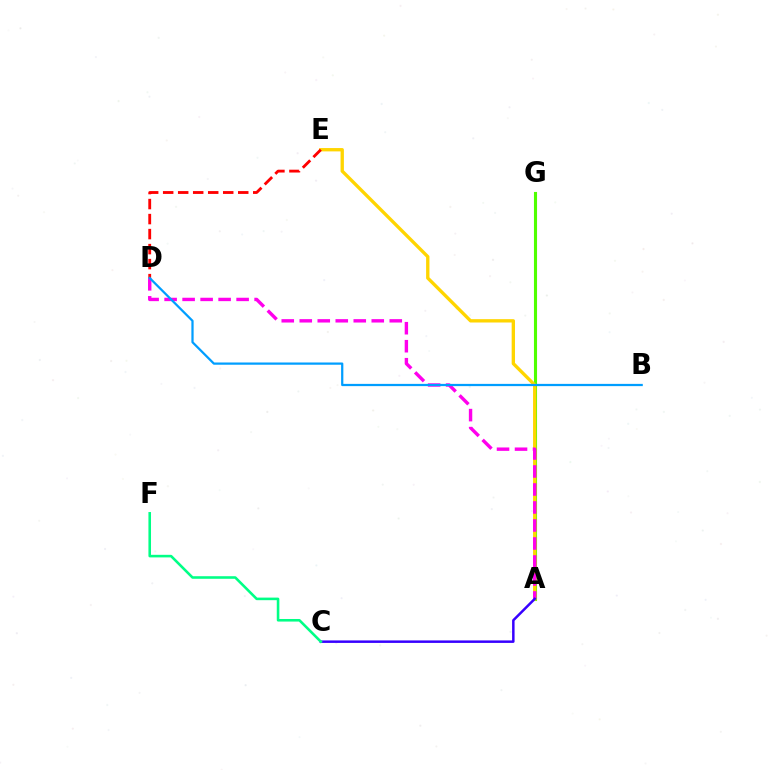{('A', 'G'): [{'color': '#4fff00', 'line_style': 'solid', 'thickness': 2.23}], ('A', 'E'): [{'color': '#ffd500', 'line_style': 'solid', 'thickness': 2.41}], ('A', 'D'): [{'color': '#ff00ed', 'line_style': 'dashed', 'thickness': 2.45}], ('D', 'E'): [{'color': '#ff0000', 'line_style': 'dashed', 'thickness': 2.04}], ('B', 'D'): [{'color': '#009eff', 'line_style': 'solid', 'thickness': 1.61}], ('A', 'C'): [{'color': '#3700ff', 'line_style': 'solid', 'thickness': 1.79}], ('C', 'F'): [{'color': '#00ff86', 'line_style': 'solid', 'thickness': 1.86}]}